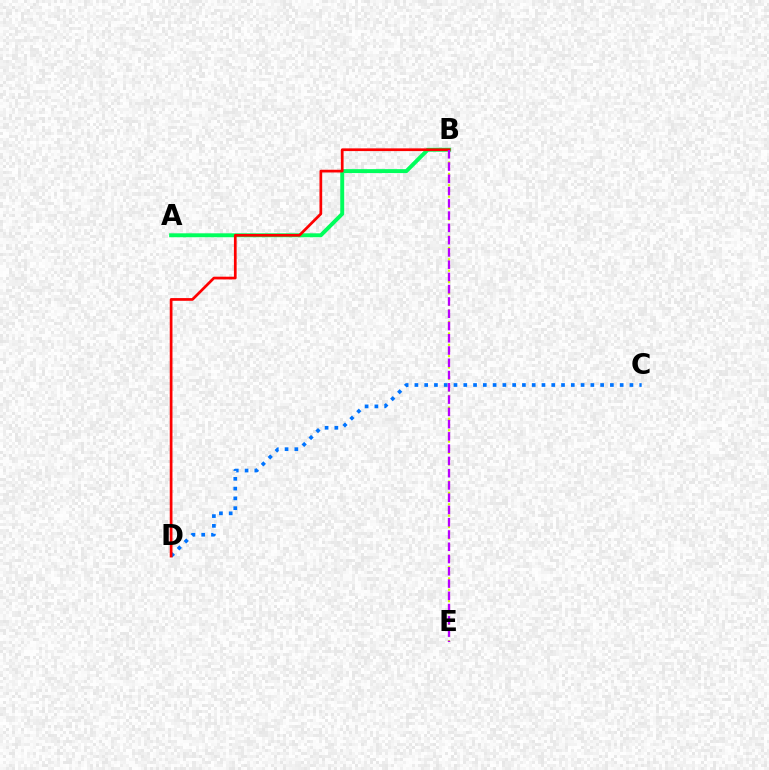{('A', 'B'): [{'color': '#00ff5c', 'line_style': 'solid', 'thickness': 2.83}], ('C', 'D'): [{'color': '#0074ff', 'line_style': 'dotted', 'thickness': 2.66}], ('B', 'D'): [{'color': '#ff0000', 'line_style': 'solid', 'thickness': 1.96}], ('B', 'E'): [{'color': '#d1ff00', 'line_style': 'dotted', 'thickness': 1.55}, {'color': '#b900ff', 'line_style': 'dashed', 'thickness': 1.67}]}